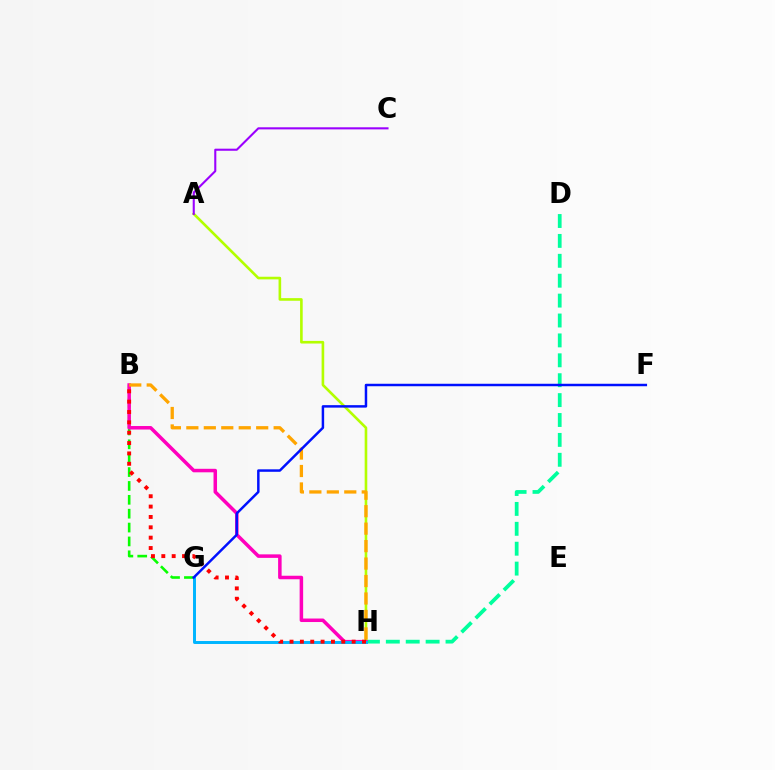{('D', 'H'): [{'color': '#00ff9d', 'line_style': 'dashed', 'thickness': 2.7}], ('A', 'H'): [{'color': '#b3ff00', 'line_style': 'solid', 'thickness': 1.89}], ('B', 'G'): [{'color': '#08ff00', 'line_style': 'dashed', 'thickness': 1.88}], ('B', 'H'): [{'color': '#ff00bd', 'line_style': 'solid', 'thickness': 2.53}, {'color': '#ffa500', 'line_style': 'dashed', 'thickness': 2.37}, {'color': '#ff0000', 'line_style': 'dotted', 'thickness': 2.81}], ('A', 'C'): [{'color': '#9b00ff', 'line_style': 'solid', 'thickness': 1.5}], ('G', 'H'): [{'color': '#00b5ff', 'line_style': 'solid', 'thickness': 2.13}], ('F', 'G'): [{'color': '#0010ff', 'line_style': 'solid', 'thickness': 1.78}]}